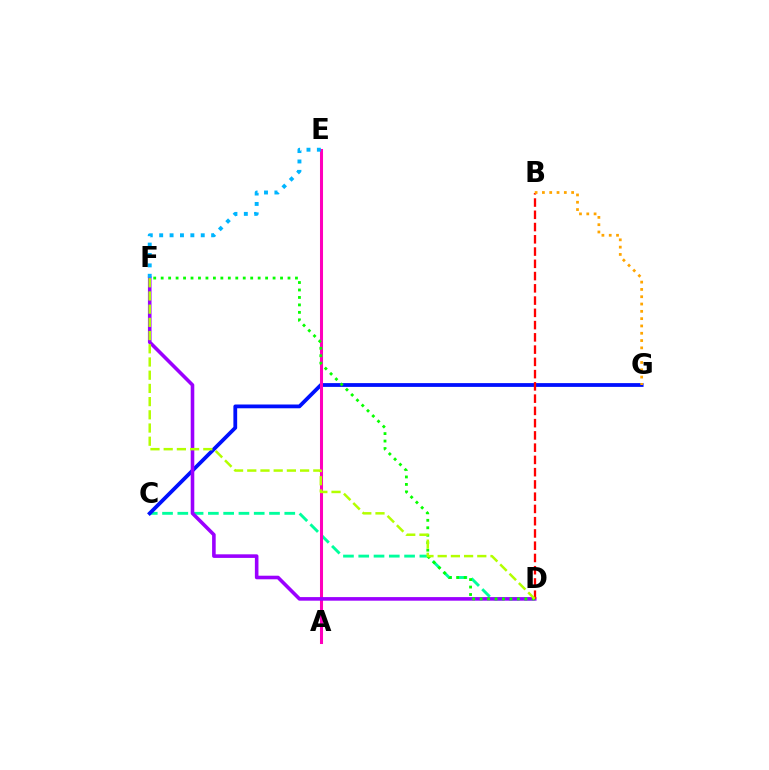{('C', 'D'): [{'color': '#00ff9d', 'line_style': 'dashed', 'thickness': 2.08}], ('C', 'G'): [{'color': '#0010ff', 'line_style': 'solid', 'thickness': 2.72}], ('A', 'E'): [{'color': '#ff00bd', 'line_style': 'solid', 'thickness': 2.2}], ('D', 'F'): [{'color': '#9b00ff', 'line_style': 'solid', 'thickness': 2.58}, {'color': '#08ff00', 'line_style': 'dotted', 'thickness': 2.03}, {'color': '#b3ff00', 'line_style': 'dashed', 'thickness': 1.79}], ('B', 'D'): [{'color': '#ff0000', 'line_style': 'dashed', 'thickness': 1.66}], ('B', 'G'): [{'color': '#ffa500', 'line_style': 'dotted', 'thickness': 1.99}], ('E', 'F'): [{'color': '#00b5ff', 'line_style': 'dotted', 'thickness': 2.82}]}